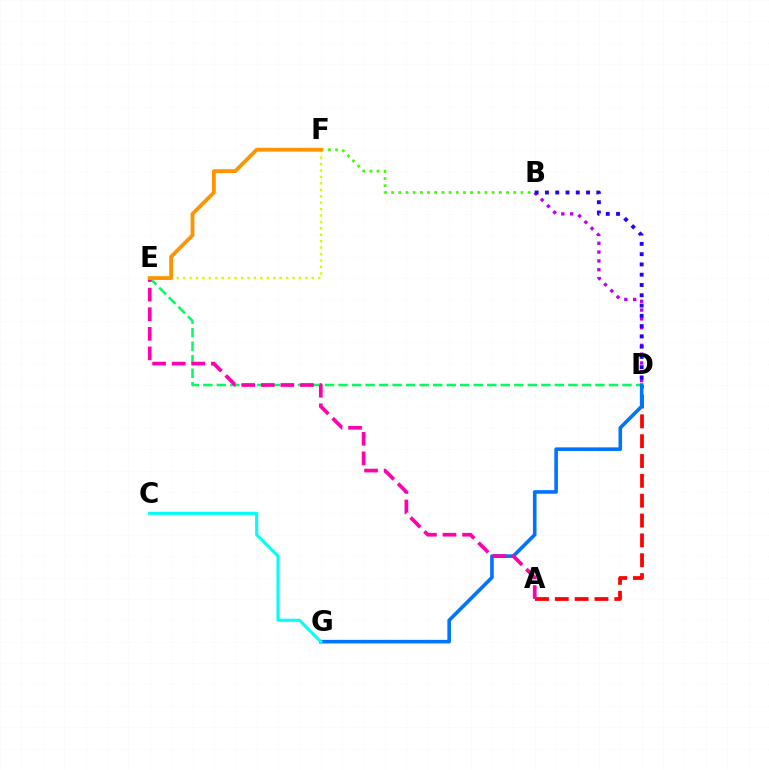{('D', 'E'): [{'color': '#00ff5c', 'line_style': 'dashed', 'thickness': 1.84}], ('E', 'F'): [{'color': '#d1ff00', 'line_style': 'dotted', 'thickness': 1.75}, {'color': '#ff9400', 'line_style': 'solid', 'thickness': 2.74}], ('B', 'D'): [{'color': '#b900ff', 'line_style': 'dotted', 'thickness': 2.4}, {'color': '#2500ff', 'line_style': 'dotted', 'thickness': 2.79}], ('A', 'D'): [{'color': '#ff0000', 'line_style': 'dashed', 'thickness': 2.7}], ('D', 'G'): [{'color': '#0074ff', 'line_style': 'solid', 'thickness': 2.6}], ('A', 'E'): [{'color': '#ff00ac', 'line_style': 'dashed', 'thickness': 2.66}], ('B', 'F'): [{'color': '#3dff00', 'line_style': 'dotted', 'thickness': 1.95}], ('C', 'G'): [{'color': '#00fff6', 'line_style': 'solid', 'thickness': 2.24}]}